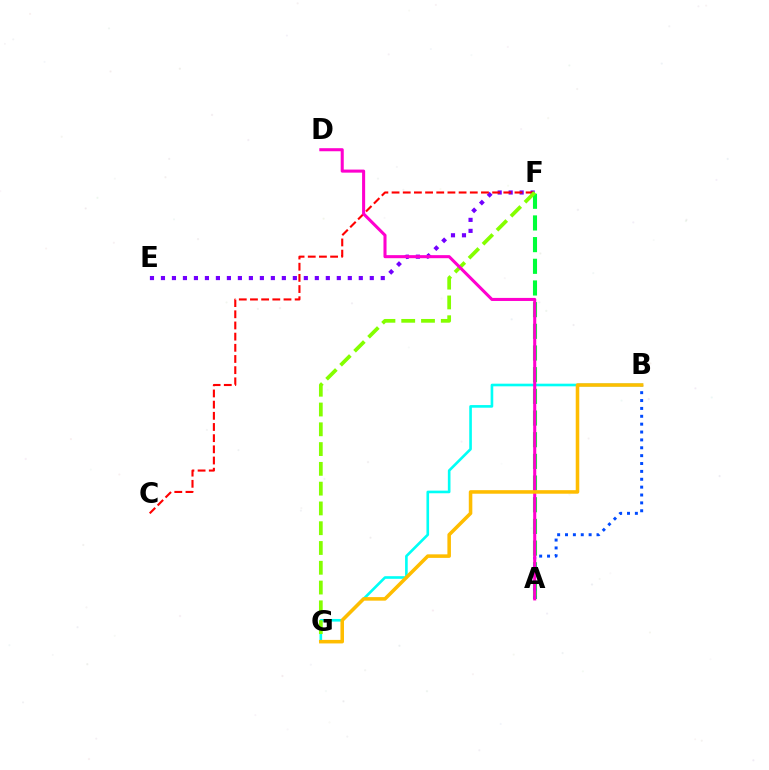{('E', 'F'): [{'color': '#7200ff', 'line_style': 'dotted', 'thickness': 2.99}], ('B', 'G'): [{'color': '#00fff6', 'line_style': 'solid', 'thickness': 1.9}, {'color': '#ffbd00', 'line_style': 'solid', 'thickness': 2.55}], ('C', 'F'): [{'color': '#ff0000', 'line_style': 'dashed', 'thickness': 1.52}], ('A', 'F'): [{'color': '#00ff39', 'line_style': 'dashed', 'thickness': 2.94}], ('A', 'B'): [{'color': '#004bff', 'line_style': 'dotted', 'thickness': 2.14}], ('F', 'G'): [{'color': '#84ff00', 'line_style': 'dashed', 'thickness': 2.69}], ('A', 'D'): [{'color': '#ff00cf', 'line_style': 'solid', 'thickness': 2.2}]}